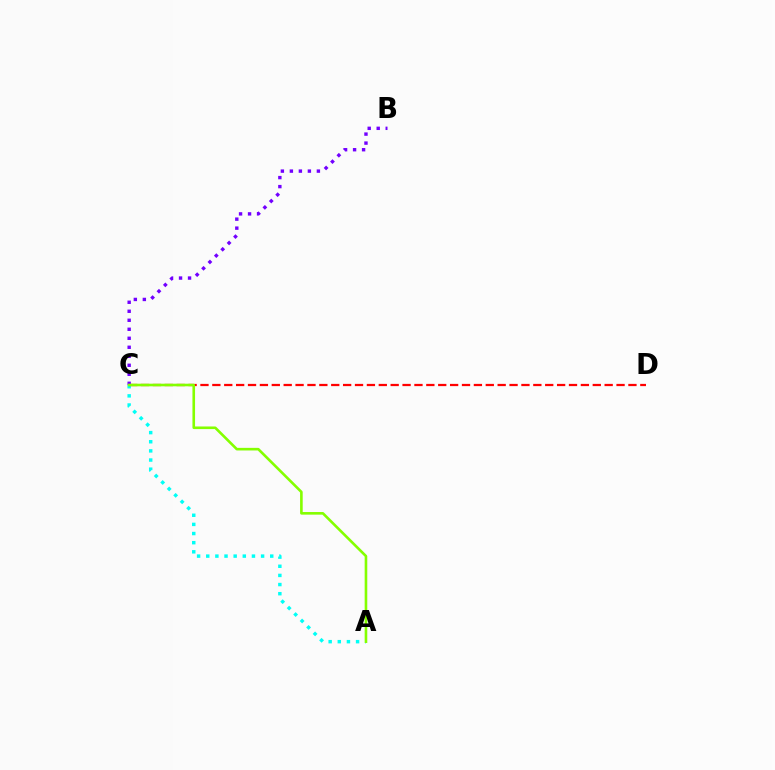{('A', 'C'): [{'color': '#00fff6', 'line_style': 'dotted', 'thickness': 2.48}, {'color': '#84ff00', 'line_style': 'solid', 'thickness': 1.88}], ('C', 'D'): [{'color': '#ff0000', 'line_style': 'dashed', 'thickness': 1.61}], ('B', 'C'): [{'color': '#7200ff', 'line_style': 'dotted', 'thickness': 2.45}]}